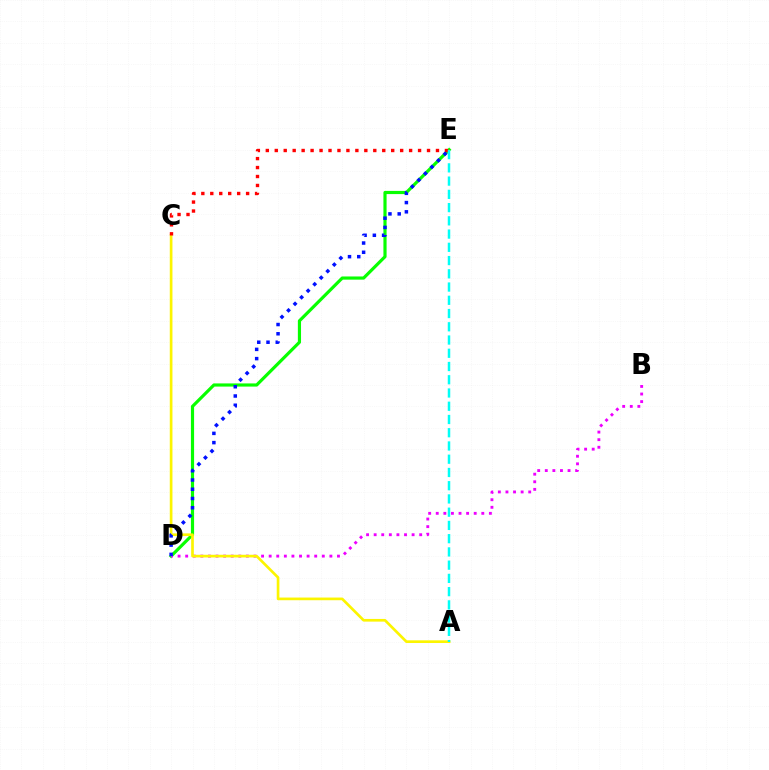{('D', 'E'): [{'color': '#08ff00', 'line_style': 'solid', 'thickness': 2.28}, {'color': '#0010ff', 'line_style': 'dotted', 'thickness': 2.51}], ('B', 'D'): [{'color': '#ee00ff', 'line_style': 'dotted', 'thickness': 2.06}], ('A', 'C'): [{'color': '#fcf500', 'line_style': 'solid', 'thickness': 1.93}], ('C', 'E'): [{'color': '#ff0000', 'line_style': 'dotted', 'thickness': 2.43}], ('A', 'E'): [{'color': '#00fff6', 'line_style': 'dashed', 'thickness': 1.8}]}